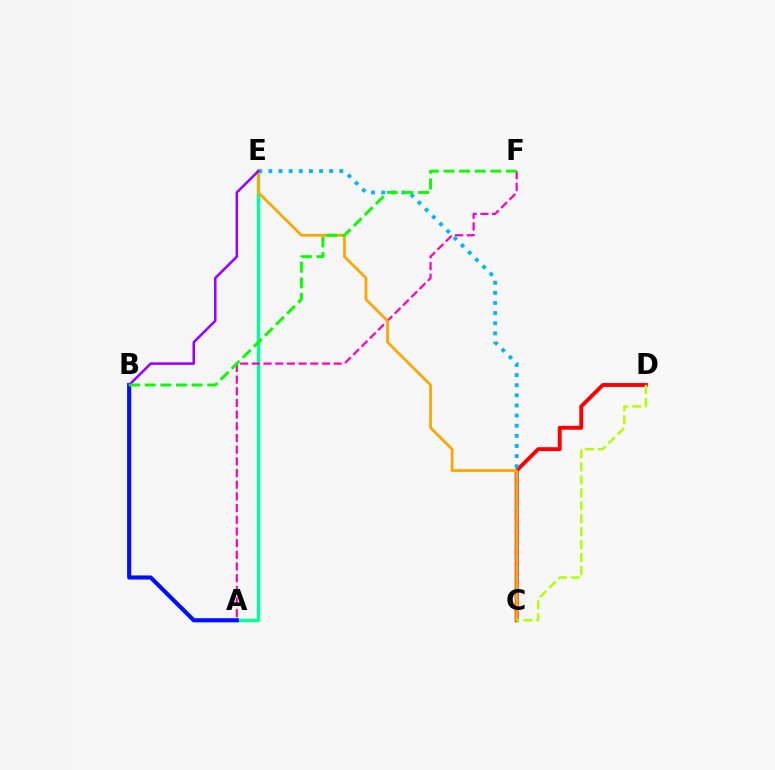{('A', 'E'): [{'color': '#00ff9d', 'line_style': 'solid', 'thickness': 2.44}], ('C', 'D'): [{'color': '#ff0000', 'line_style': 'solid', 'thickness': 2.81}, {'color': '#b3ff00', 'line_style': 'dashed', 'thickness': 1.76}], ('A', 'F'): [{'color': '#ff00bd', 'line_style': 'dashed', 'thickness': 1.59}], ('C', 'E'): [{'color': '#00b5ff', 'line_style': 'dotted', 'thickness': 2.75}, {'color': '#ffa500', 'line_style': 'solid', 'thickness': 1.97}], ('A', 'B'): [{'color': '#0010ff', 'line_style': 'solid', 'thickness': 2.98}], ('B', 'E'): [{'color': '#9b00ff', 'line_style': 'solid', 'thickness': 1.82}], ('B', 'F'): [{'color': '#08ff00', 'line_style': 'dashed', 'thickness': 2.12}]}